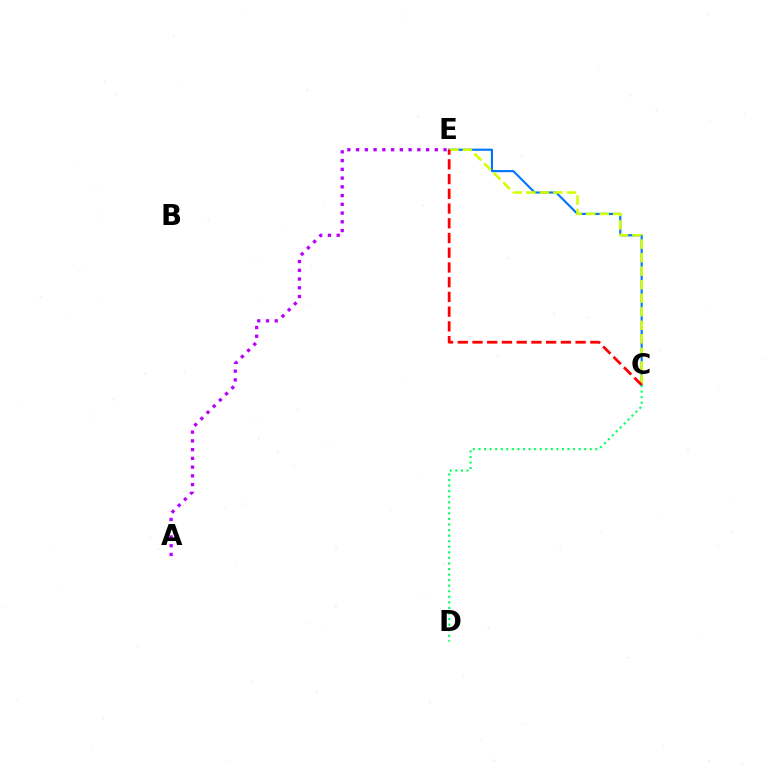{('C', 'E'): [{'color': '#0074ff', 'line_style': 'solid', 'thickness': 1.52}, {'color': '#d1ff00', 'line_style': 'dashed', 'thickness': 1.84}, {'color': '#ff0000', 'line_style': 'dashed', 'thickness': 2.0}], ('A', 'E'): [{'color': '#b900ff', 'line_style': 'dotted', 'thickness': 2.38}], ('C', 'D'): [{'color': '#00ff5c', 'line_style': 'dotted', 'thickness': 1.51}]}